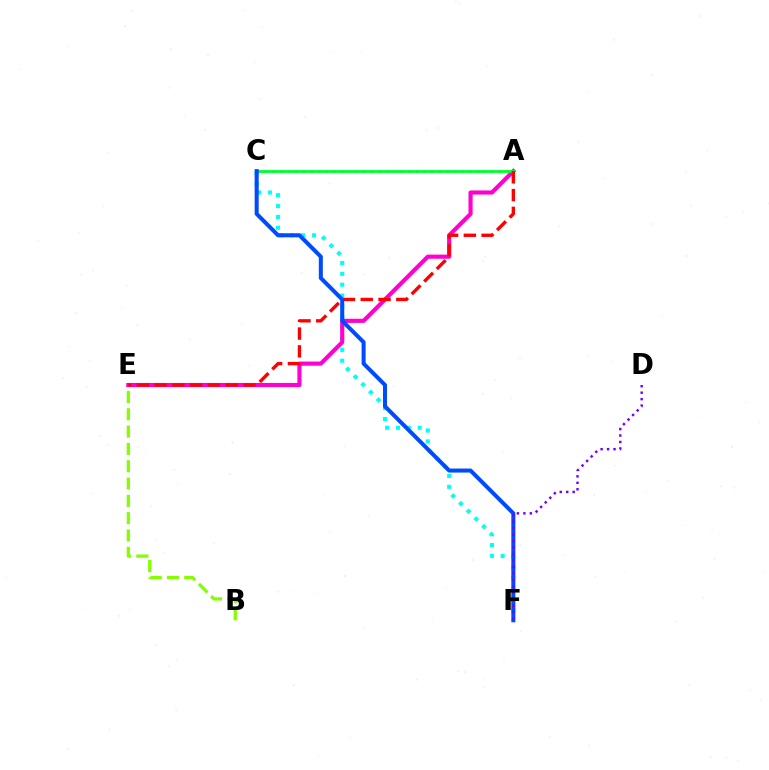{('C', 'F'): [{'color': '#00fff6', 'line_style': 'dotted', 'thickness': 2.95}, {'color': '#004bff', 'line_style': 'solid', 'thickness': 2.9}], ('B', 'E'): [{'color': '#84ff00', 'line_style': 'dashed', 'thickness': 2.35}], ('A', 'E'): [{'color': '#ff00cf', 'line_style': 'solid', 'thickness': 2.97}, {'color': '#ff0000', 'line_style': 'dashed', 'thickness': 2.42}], ('A', 'C'): [{'color': '#ffbd00', 'line_style': 'dotted', 'thickness': 2.05}, {'color': '#00ff39', 'line_style': 'solid', 'thickness': 2.03}], ('D', 'F'): [{'color': '#7200ff', 'line_style': 'dotted', 'thickness': 1.76}]}